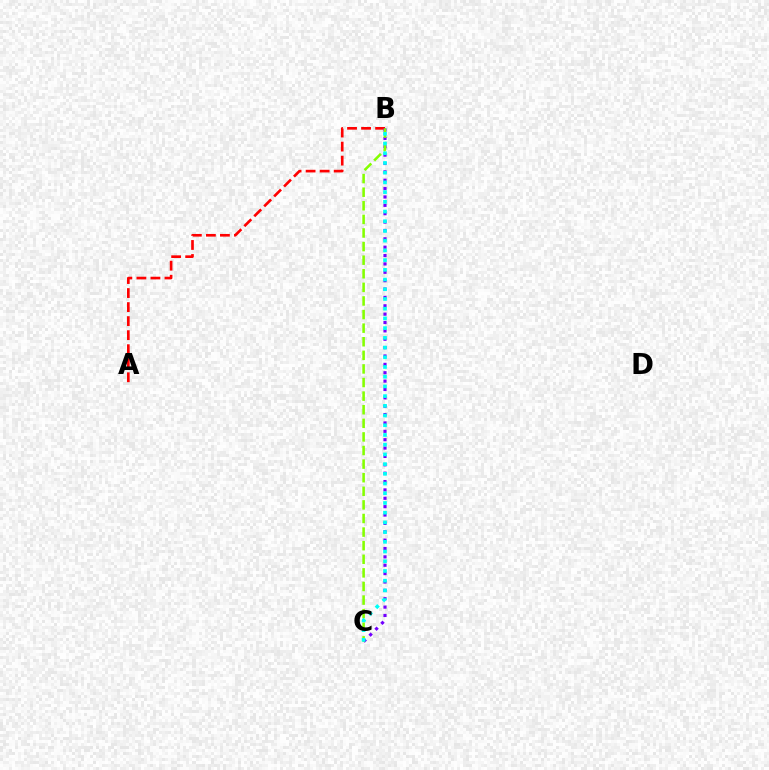{('A', 'B'): [{'color': '#ff0000', 'line_style': 'dashed', 'thickness': 1.91}], ('B', 'C'): [{'color': '#7200ff', 'line_style': 'dotted', 'thickness': 2.27}, {'color': '#84ff00', 'line_style': 'dashed', 'thickness': 1.85}, {'color': '#00fff6', 'line_style': 'dotted', 'thickness': 2.64}]}